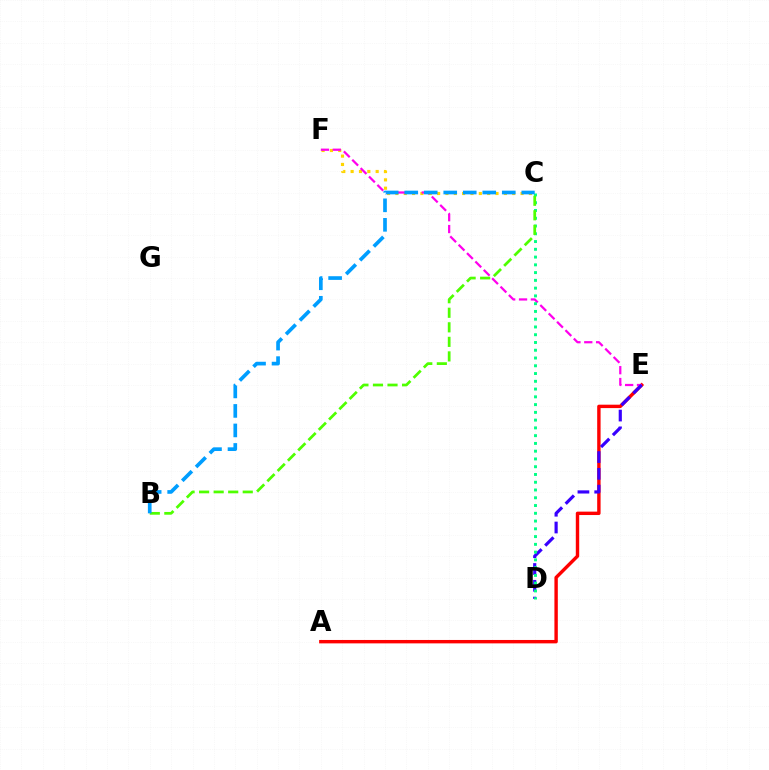{('A', 'E'): [{'color': '#ff0000', 'line_style': 'solid', 'thickness': 2.45}], ('C', 'F'): [{'color': '#ffd500', 'line_style': 'dotted', 'thickness': 2.27}], ('E', 'F'): [{'color': '#ff00ed', 'line_style': 'dashed', 'thickness': 1.61}], ('D', 'E'): [{'color': '#3700ff', 'line_style': 'dashed', 'thickness': 2.28}], ('C', 'D'): [{'color': '#00ff86', 'line_style': 'dotted', 'thickness': 2.11}], ('B', 'C'): [{'color': '#4fff00', 'line_style': 'dashed', 'thickness': 1.98}, {'color': '#009eff', 'line_style': 'dashed', 'thickness': 2.65}]}